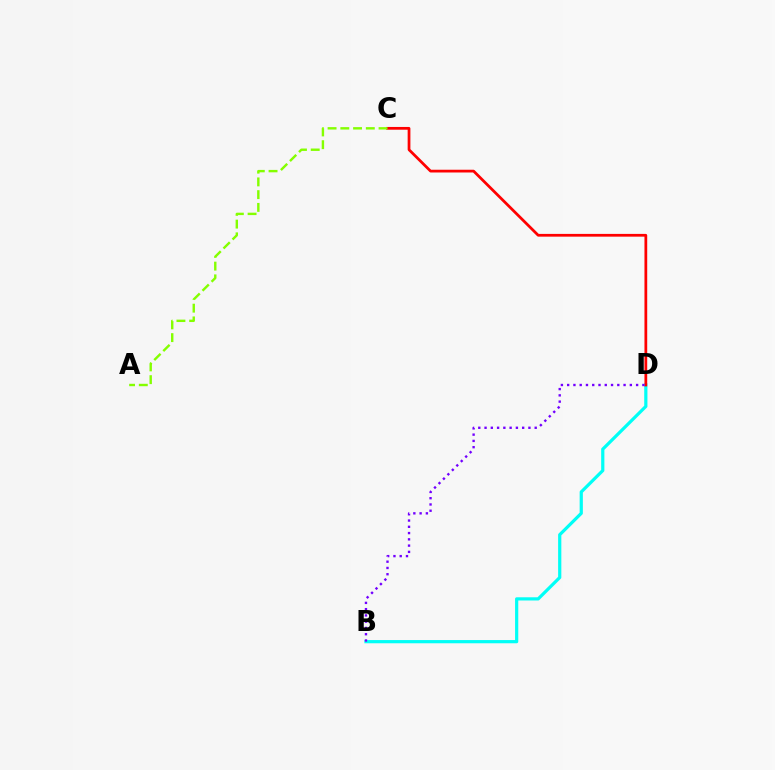{('B', 'D'): [{'color': '#00fff6', 'line_style': 'solid', 'thickness': 2.31}, {'color': '#7200ff', 'line_style': 'dotted', 'thickness': 1.7}], ('C', 'D'): [{'color': '#ff0000', 'line_style': 'solid', 'thickness': 1.98}], ('A', 'C'): [{'color': '#84ff00', 'line_style': 'dashed', 'thickness': 1.73}]}